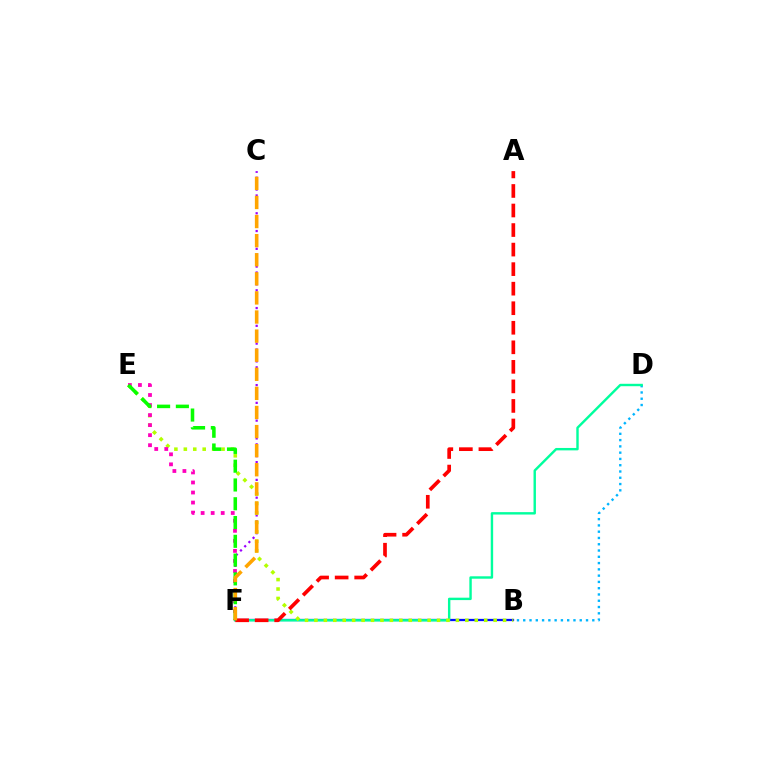{('B', 'F'): [{'color': '#0010ff', 'line_style': 'solid', 'thickness': 1.63}], ('B', 'D'): [{'color': '#00b5ff', 'line_style': 'dotted', 'thickness': 1.71}], ('C', 'F'): [{'color': '#9b00ff', 'line_style': 'dotted', 'thickness': 1.61}, {'color': '#ffa500', 'line_style': 'dashed', 'thickness': 2.59}], ('D', 'F'): [{'color': '#00ff9d', 'line_style': 'solid', 'thickness': 1.74}], ('B', 'E'): [{'color': '#b3ff00', 'line_style': 'dotted', 'thickness': 2.56}], ('E', 'F'): [{'color': '#ff00bd', 'line_style': 'dotted', 'thickness': 2.73}, {'color': '#08ff00', 'line_style': 'dashed', 'thickness': 2.55}], ('A', 'F'): [{'color': '#ff0000', 'line_style': 'dashed', 'thickness': 2.65}]}